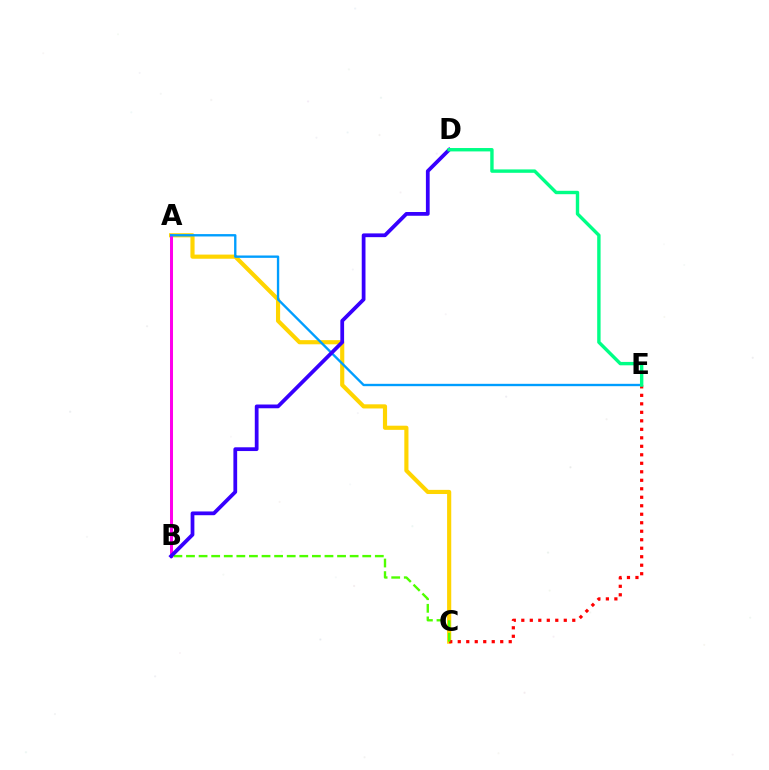{('A', 'C'): [{'color': '#ffd500', 'line_style': 'solid', 'thickness': 2.99}], ('A', 'B'): [{'color': '#ff00ed', 'line_style': 'solid', 'thickness': 2.17}], ('C', 'E'): [{'color': '#ff0000', 'line_style': 'dotted', 'thickness': 2.31}], ('A', 'E'): [{'color': '#009eff', 'line_style': 'solid', 'thickness': 1.7}], ('B', 'C'): [{'color': '#4fff00', 'line_style': 'dashed', 'thickness': 1.71}], ('B', 'D'): [{'color': '#3700ff', 'line_style': 'solid', 'thickness': 2.71}], ('D', 'E'): [{'color': '#00ff86', 'line_style': 'solid', 'thickness': 2.44}]}